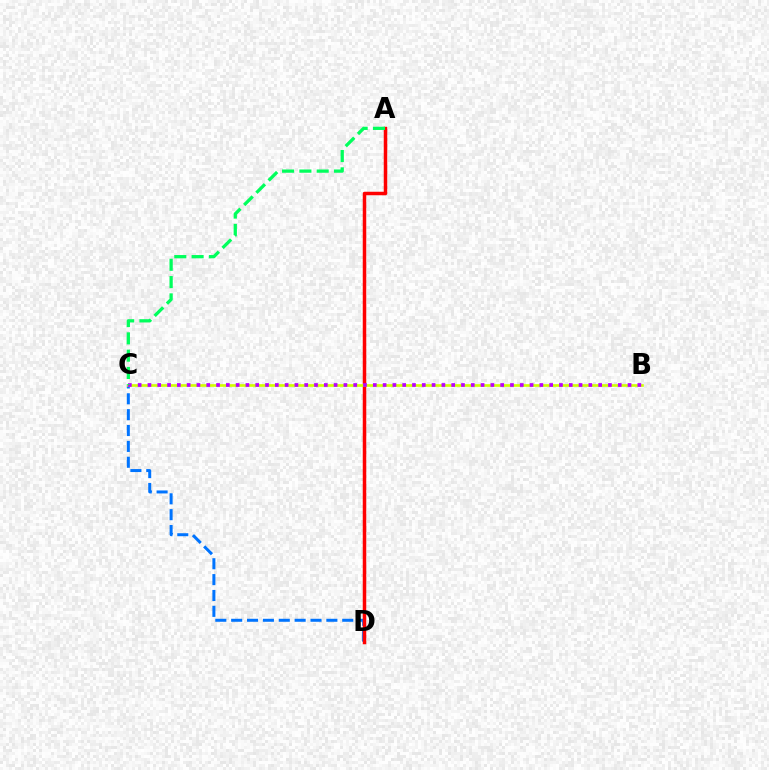{('C', 'D'): [{'color': '#0074ff', 'line_style': 'dashed', 'thickness': 2.16}], ('A', 'D'): [{'color': '#ff0000', 'line_style': 'solid', 'thickness': 2.52}], ('B', 'C'): [{'color': '#d1ff00', 'line_style': 'solid', 'thickness': 1.92}, {'color': '#b900ff', 'line_style': 'dotted', 'thickness': 2.66}], ('A', 'C'): [{'color': '#00ff5c', 'line_style': 'dashed', 'thickness': 2.35}]}